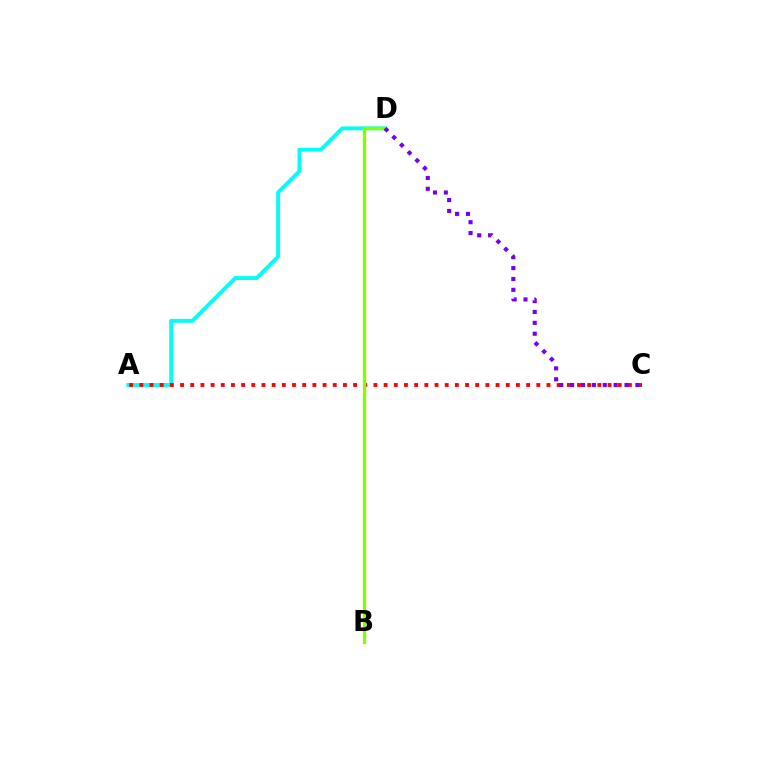{('A', 'D'): [{'color': '#00fff6', 'line_style': 'solid', 'thickness': 2.78}], ('A', 'C'): [{'color': '#ff0000', 'line_style': 'dotted', 'thickness': 2.77}], ('B', 'D'): [{'color': '#84ff00', 'line_style': 'solid', 'thickness': 2.39}], ('C', 'D'): [{'color': '#7200ff', 'line_style': 'dotted', 'thickness': 2.96}]}